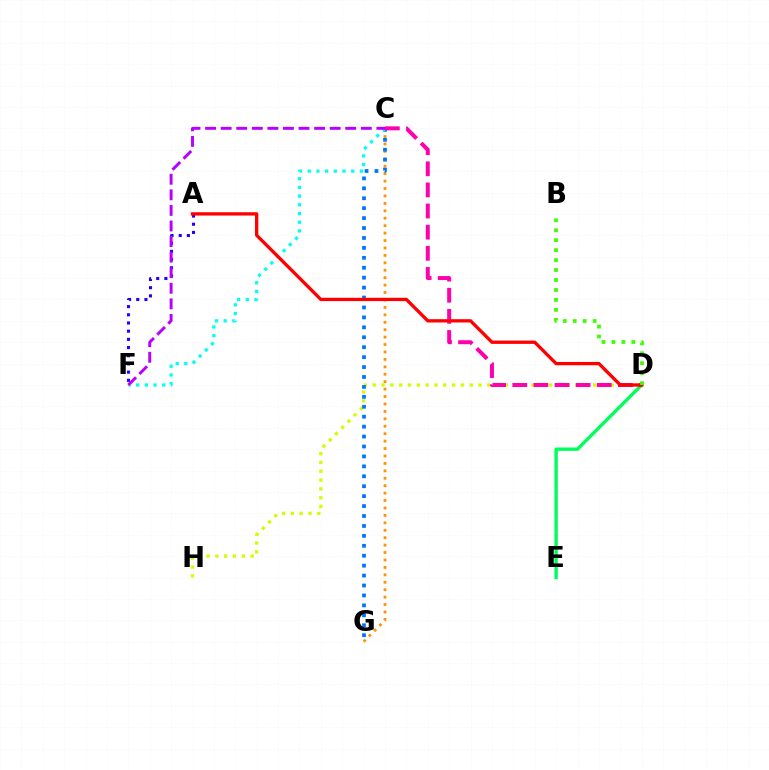{('D', 'E'): [{'color': '#00ff5c', 'line_style': 'solid', 'thickness': 2.43}], ('D', 'H'): [{'color': '#d1ff00', 'line_style': 'dotted', 'thickness': 2.4}], ('A', 'F'): [{'color': '#2500ff', 'line_style': 'dotted', 'thickness': 2.22}], ('C', 'G'): [{'color': '#ff9400', 'line_style': 'dotted', 'thickness': 2.02}, {'color': '#0074ff', 'line_style': 'dotted', 'thickness': 2.7}], ('C', 'F'): [{'color': '#00fff6', 'line_style': 'dotted', 'thickness': 2.36}, {'color': '#b900ff', 'line_style': 'dashed', 'thickness': 2.12}], ('C', 'D'): [{'color': '#ff00ac', 'line_style': 'dashed', 'thickness': 2.87}], ('A', 'D'): [{'color': '#ff0000', 'line_style': 'solid', 'thickness': 2.39}], ('B', 'D'): [{'color': '#3dff00', 'line_style': 'dotted', 'thickness': 2.7}]}